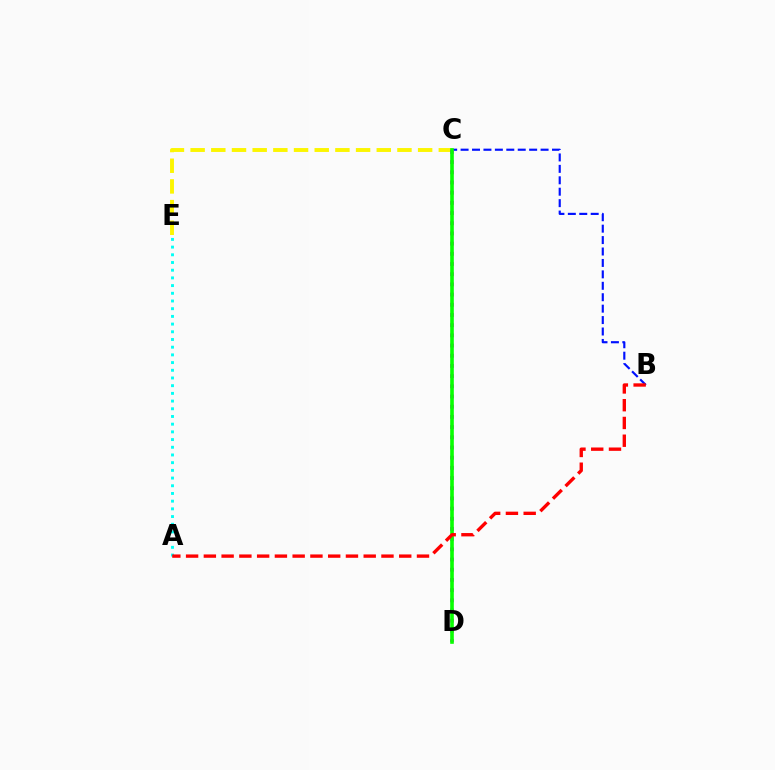{('A', 'E'): [{'color': '#00fff6', 'line_style': 'dotted', 'thickness': 2.09}], ('C', 'E'): [{'color': '#fcf500', 'line_style': 'dashed', 'thickness': 2.81}], ('B', 'C'): [{'color': '#0010ff', 'line_style': 'dashed', 'thickness': 1.55}], ('C', 'D'): [{'color': '#ee00ff', 'line_style': 'dotted', 'thickness': 2.77}, {'color': '#08ff00', 'line_style': 'solid', 'thickness': 2.61}], ('A', 'B'): [{'color': '#ff0000', 'line_style': 'dashed', 'thickness': 2.41}]}